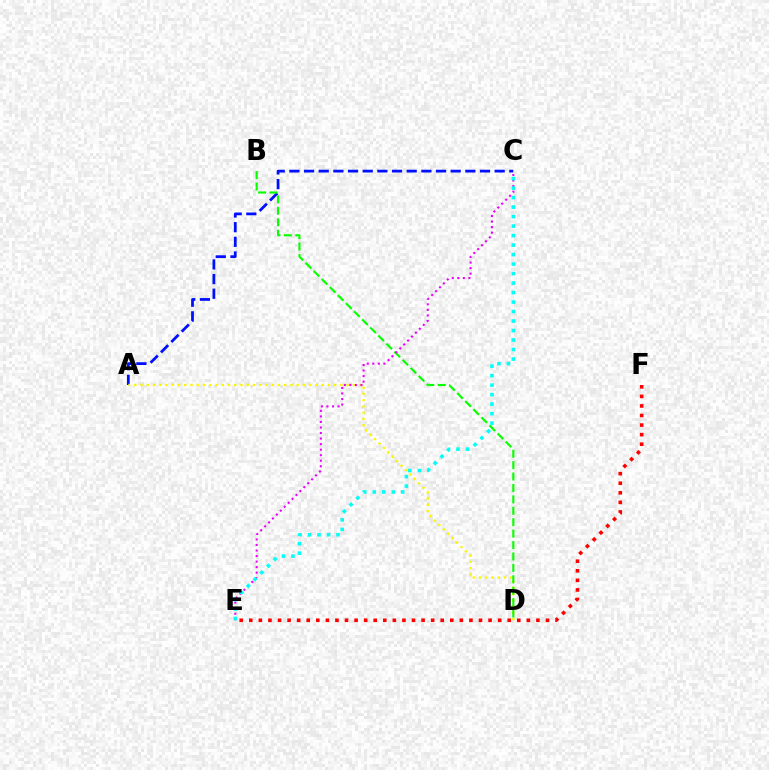{('A', 'C'): [{'color': '#0010ff', 'line_style': 'dashed', 'thickness': 1.99}], ('A', 'D'): [{'color': '#fcf500', 'line_style': 'dotted', 'thickness': 1.7}], ('B', 'D'): [{'color': '#08ff00', 'line_style': 'dashed', 'thickness': 1.55}], ('E', 'F'): [{'color': '#ff0000', 'line_style': 'dotted', 'thickness': 2.6}], ('C', 'E'): [{'color': '#ee00ff', 'line_style': 'dotted', 'thickness': 1.51}, {'color': '#00fff6', 'line_style': 'dotted', 'thickness': 2.58}]}